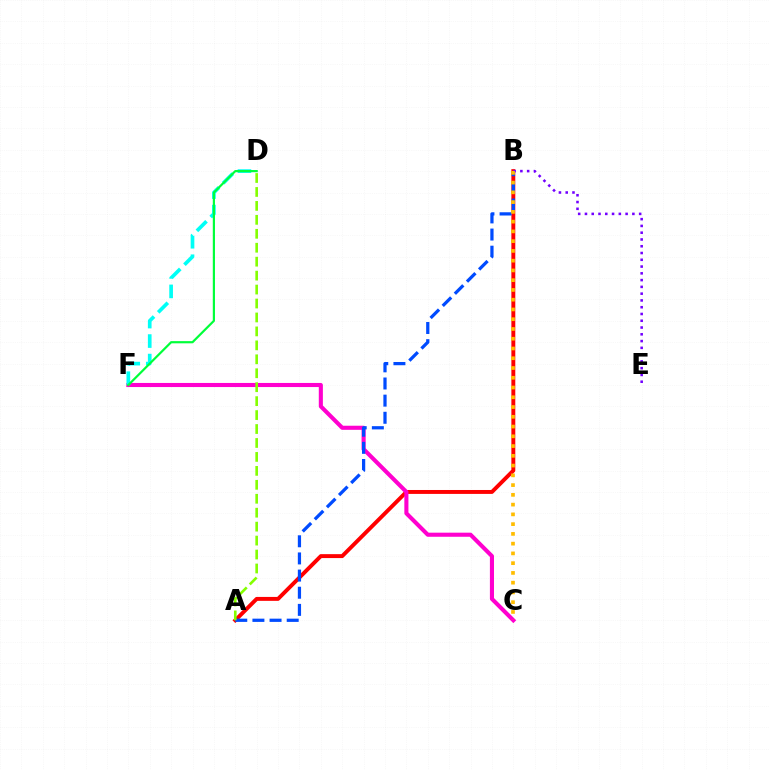{('A', 'B'): [{'color': '#ff0000', 'line_style': 'solid', 'thickness': 2.82}, {'color': '#004bff', 'line_style': 'dashed', 'thickness': 2.33}], ('C', 'F'): [{'color': '#ff00cf', 'line_style': 'solid', 'thickness': 2.95}], ('D', 'F'): [{'color': '#00fff6', 'line_style': 'dashed', 'thickness': 2.65}, {'color': '#00ff39', 'line_style': 'solid', 'thickness': 1.58}], ('B', 'E'): [{'color': '#7200ff', 'line_style': 'dotted', 'thickness': 1.84}], ('B', 'C'): [{'color': '#ffbd00', 'line_style': 'dotted', 'thickness': 2.65}], ('A', 'D'): [{'color': '#84ff00', 'line_style': 'dashed', 'thickness': 1.89}]}